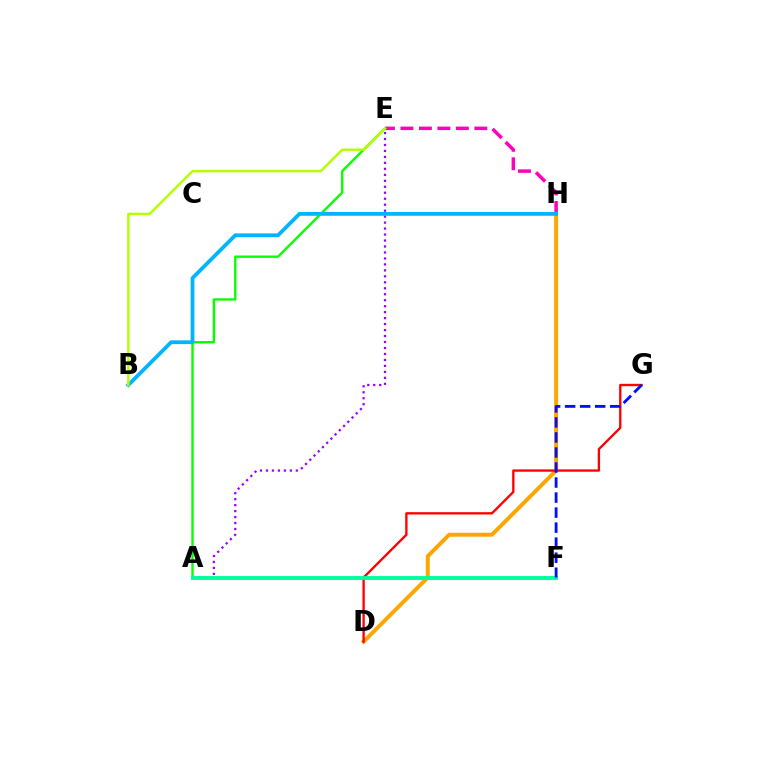{('E', 'H'): [{'color': '#ff00bd', 'line_style': 'dashed', 'thickness': 2.51}], ('A', 'E'): [{'color': '#08ff00', 'line_style': 'solid', 'thickness': 1.7}, {'color': '#9b00ff', 'line_style': 'dotted', 'thickness': 1.62}], ('D', 'H'): [{'color': '#ffa500', 'line_style': 'solid', 'thickness': 2.84}], ('B', 'H'): [{'color': '#00b5ff', 'line_style': 'solid', 'thickness': 2.71}], ('D', 'G'): [{'color': '#ff0000', 'line_style': 'solid', 'thickness': 1.68}], ('A', 'F'): [{'color': '#00ff9d', 'line_style': 'solid', 'thickness': 2.79}], ('B', 'E'): [{'color': '#b3ff00', 'line_style': 'solid', 'thickness': 1.76}], ('F', 'G'): [{'color': '#0010ff', 'line_style': 'dashed', 'thickness': 2.04}]}